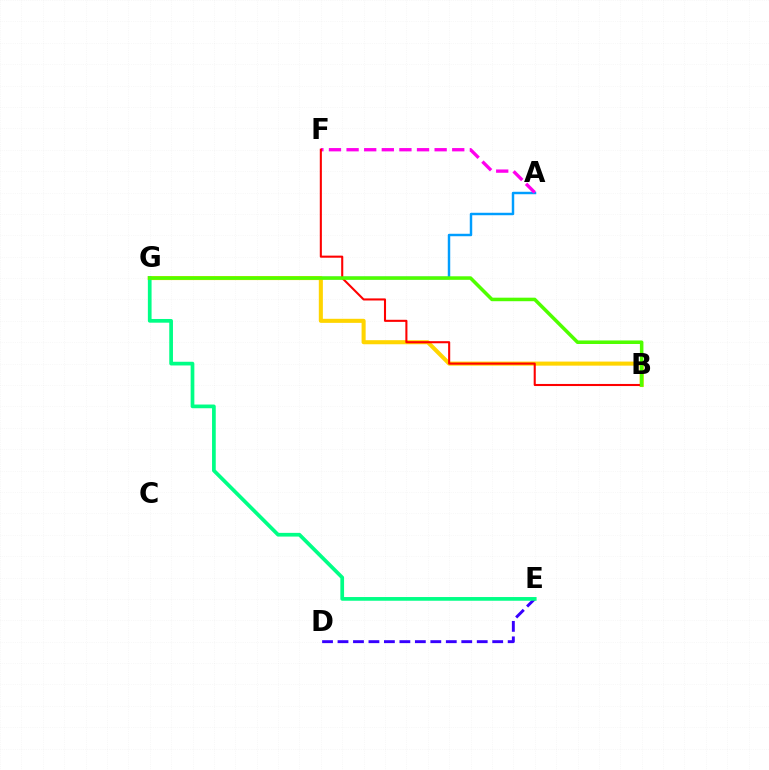{('D', 'E'): [{'color': '#3700ff', 'line_style': 'dashed', 'thickness': 2.1}], ('A', 'G'): [{'color': '#009eff', 'line_style': 'solid', 'thickness': 1.76}], ('A', 'F'): [{'color': '#ff00ed', 'line_style': 'dashed', 'thickness': 2.39}], ('B', 'G'): [{'color': '#ffd500', 'line_style': 'solid', 'thickness': 2.93}, {'color': '#4fff00', 'line_style': 'solid', 'thickness': 2.54}], ('E', 'G'): [{'color': '#00ff86', 'line_style': 'solid', 'thickness': 2.67}], ('B', 'F'): [{'color': '#ff0000', 'line_style': 'solid', 'thickness': 1.5}]}